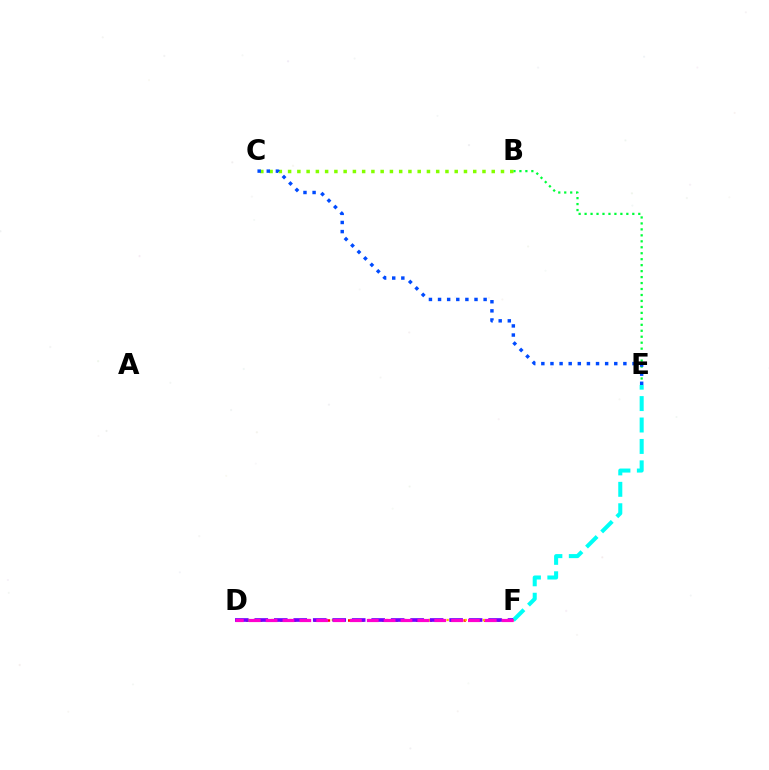{('E', 'F'): [{'color': '#00fff6', 'line_style': 'dashed', 'thickness': 2.91}], ('D', 'F'): [{'color': '#ff0000', 'line_style': 'dotted', 'thickness': 1.84}, {'color': '#ffbd00', 'line_style': 'dotted', 'thickness': 1.64}, {'color': '#7200ff', 'line_style': 'dashed', 'thickness': 2.65}, {'color': '#ff00cf', 'line_style': 'dashed', 'thickness': 2.29}], ('B', 'E'): [{'color': '#00ff39', 'line_style': 'dotted', 'thickness': 1.62}], ('B', 'C'): [{'color': '#84ff00', 'line_style': 'dotted', 'thickness': 2.51}], ('C', 'E'): [{'color': '#004bff', 'line_style': 'dotted', 'thickness': 2.48}]}